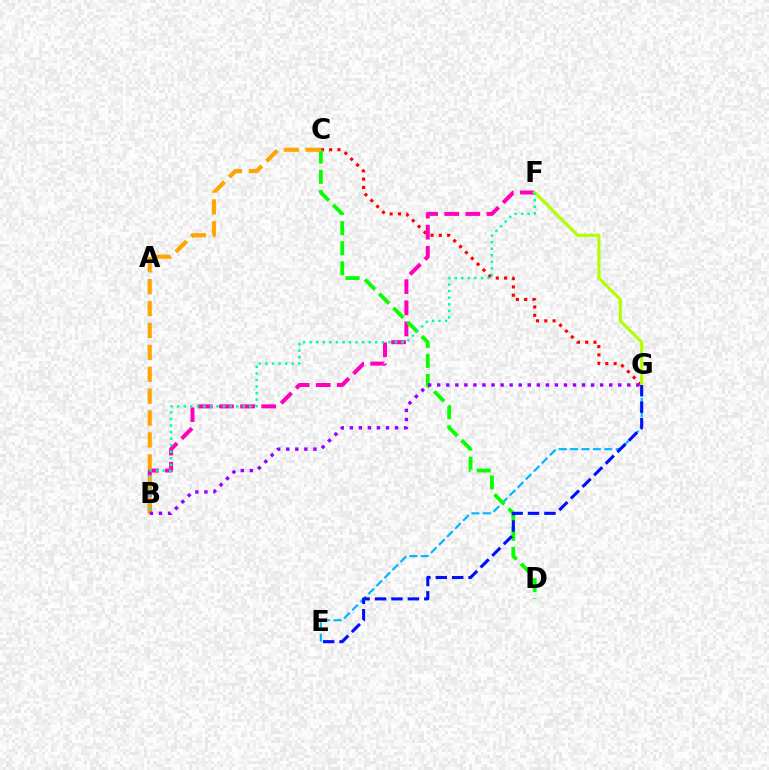{('E', 'G'): [{'color': '#00b5ff', 'line_style': 'dashed', 'thickness': 1.55}, {'color': '#0010ff', 'line_style': 'dashed', 'thickness': 2.23}], ('C', 'G'): [{'color': '#ff0000', 'line_style': 'dotted', 'thickness': 2.25}], ('B', 'F'): [{'color': '#ff00bd', 'line_style': 'dashed', 'thickness': 2.87}, {'color': '#00ff9d', 'line_style': 'dotted', 'thickness': 1.78}], ('C', 'D'): [{'color': '#08ff00', 'line_style': 'dashed', 'thickness': 2.73}], ('F', 'G'): [{'color': '#b3ff00', 'line_style': 'solid', 'thickness': 2.26}], ('B', 'C'): [{'color': '#ffa500', 'line_style': 'dashed', 'thickness': 2.98}], ('B', 'G'): [{'color': '#9b00ff', 'line_style': 'dotted', 'thickness': 2.46}]}